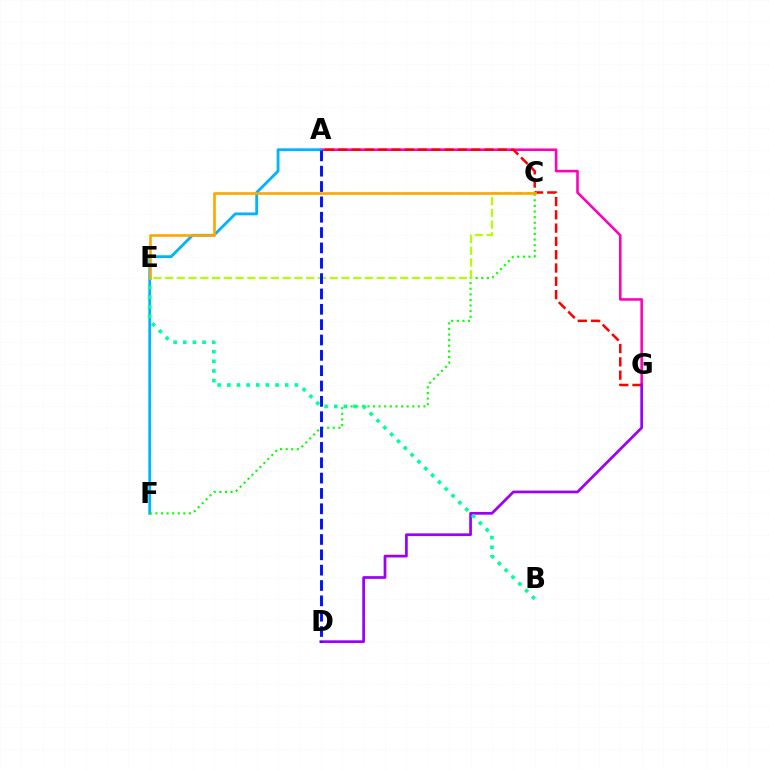{('A', 'G'): [{'color': '#ff00bd', 'line_style': 'solid', 'thickness': 1.86}, {'color': '#ff0000', 'line_style': 'dashed', 'thickness': 1.81}], ('A', 'F'): [{'color': '#00b5ff', 'line_style': 'solid', 'thickness': 2.04}], ('C', 'F'): [{'color': '#08ff00', 'line_style': 'dotted', 'thickness': 1.52}], ('C', 'E'): [{'color': '#b3ff00', 'line_style': 'dashed', 'thickness': 1.6}, {'color': '#ffa500', 'line_style': 'solid', 'thickness': 1.9}], ('D', 'G'): [{'color': '#9b00ff', 'line_style': 'solid', 'thickness': 1.96}], ('B', 'E'): [{'color': '#00ff9d', 'line_style': 'dotted', 'thickness': 2.62}], ('A', 'D'): [{'color': '#0010ff', 'line_style': 'dashed', 'thickness': 2.08}]}